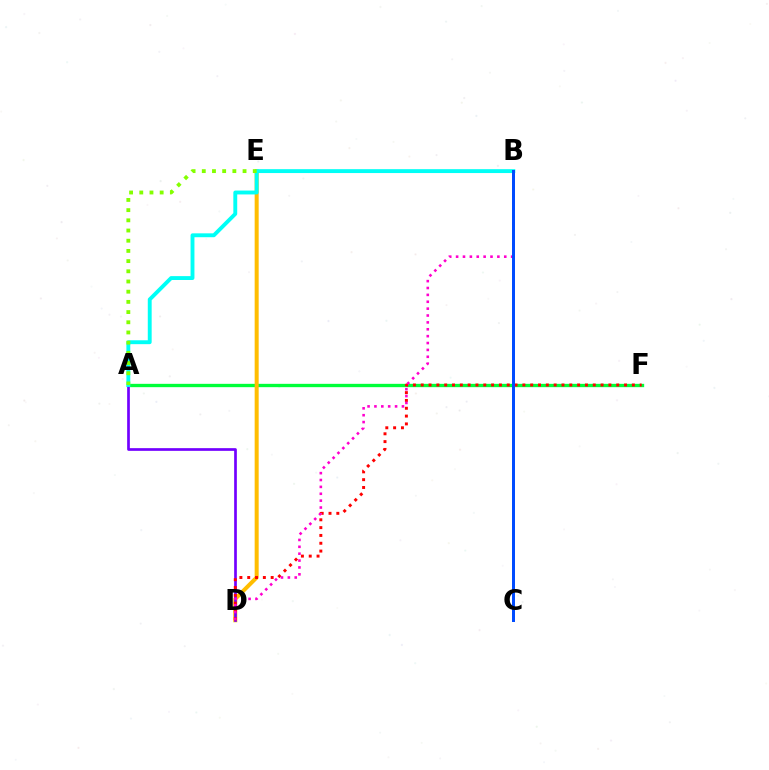{('A', 'F'): [{'color': '#00ff39', 'line_style': 'solid', 'thickness': 2.4}], ('D', 'E'): [{'color': '#ffbd00', 'line_style': 'solid', 'thickness': 2.89}], ('A', 'D'): [{'color': '#7200ff', 'line_style': 'solid', 'thickness': 1.94}], ('A', 'B'): [{'color': '#00fff6', 'line_style': 'solid', 'thickness': 2.79}], ('D', 'F'): [{'color': '#ff0000', 'line_style': 'dotted', 'thickness': 2.12}], ('B', 'D'): [{'color': '#ff00cf', 'line_style': 'dotted', 'thickness': 1.87}], ('A', 'E'): [{'color': '#84ff00', 'line_style': 'dotted', 'thickness': 2.77}], ('B', 'C'): [{'color': '#004bff', 'line_style': 'solid', 'thickness': 2.15}]}